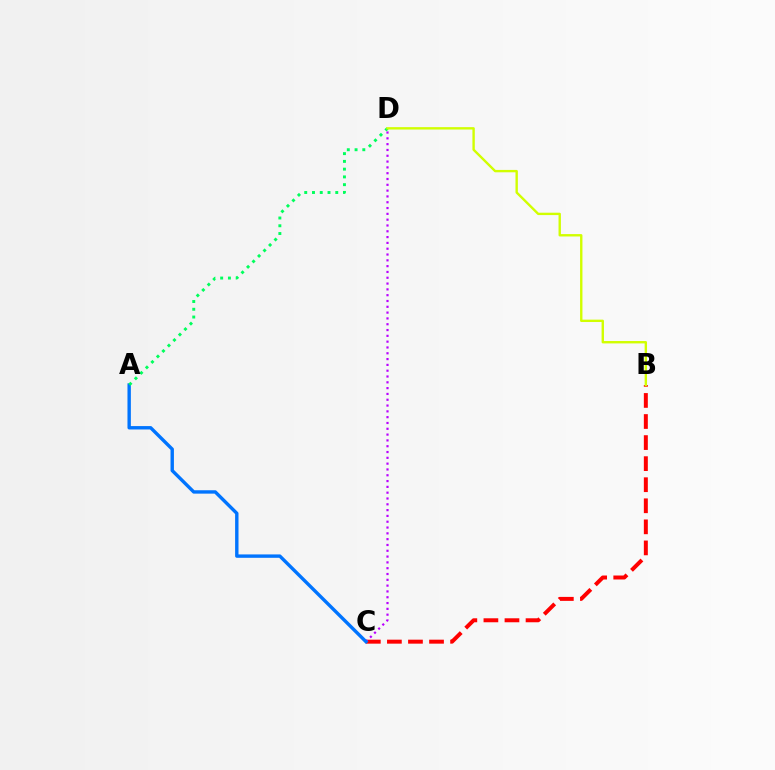{('B', 'C'): [{'color': '#ff0000', 'line_style': 'dashed', 'thickness': 2.86}], ('C', 'D'): [{'color': '#b900ff', 'line_style': 'dotted', 'thickness': 1.58}], ('A', 'C'): [{'color': '#0074ff', 'line_style': 'solid', 'thickness': 2.44}], ('A', 'D'): [{'color': '#00ff5c', 'line_style': 'dotted', 'thickness': 2.11}], ('B', 'D'): [{'color': '#d1ff00', 'line_style': 'solid', 'thickness': 1.71}]}